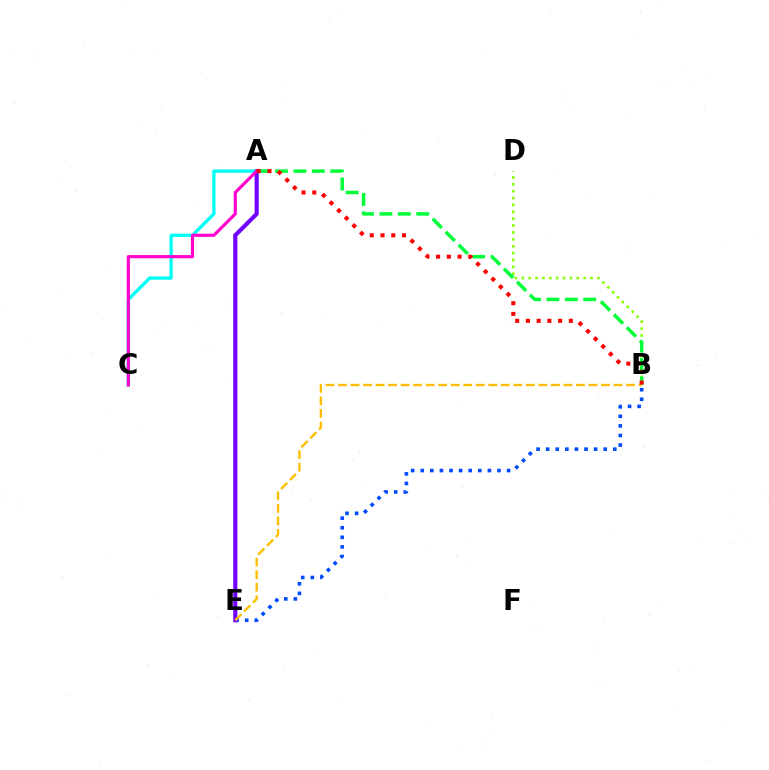{('B', 'E'): [{'color': '#004bff', 'line_style': 'dotted', 'thickness': 2.61}, {'color': '#ffbd00', 'line_style': 'dashed', 'thickness': 1.7}], ('B', 'D'): [{'color': '#84ff00', 'line_style': 'dotted', 'thickness': 1.87}], ('A', 'E'): [{'color': '#7200ff', 'line_style': 'solid', 'thickness': 2.96}], ('A', 'B'): [{'color': '#00ff39', 'line_style': 'dashed', 'thickness': 2.5}, {'color': '#ff0000', 'line_style': 'dotted', 'thickness': 2.92}], ('A', 'C'): [{'color': '#00fff6', 'line_style': 'solid', 'thickness': 2.4}, {'color': '#ff00cf', 'line_style': 'solid', 'thickness': 2.26}]}